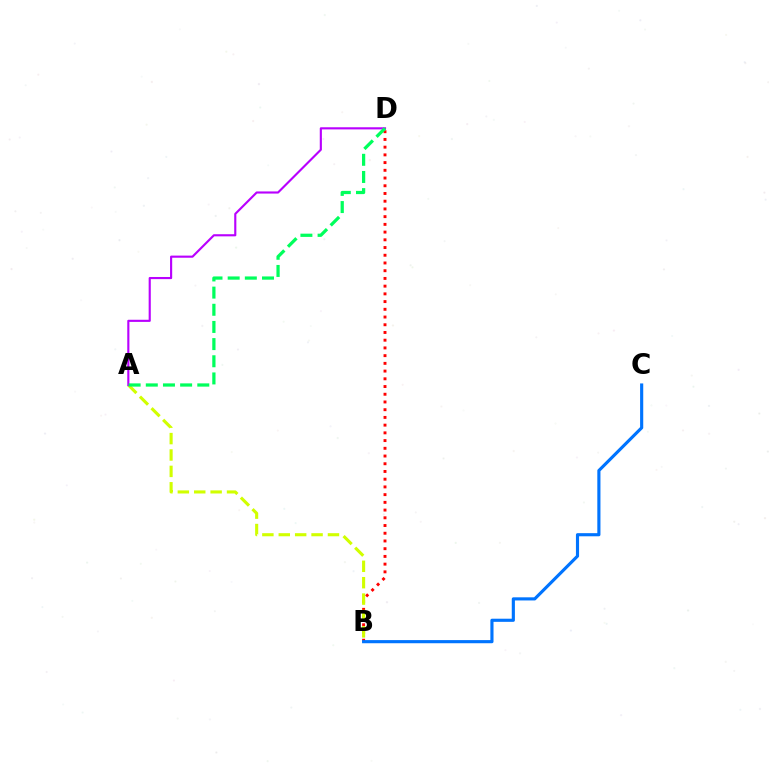{('B', 'D'): [{'color': '#ff0000', 'line_style': 'dotted', 'thickness': 2.1}], ('A', 'B'): [{'color': '#d1ff00', 'line_style': 'dashed', 'thickness': 2.23}], ('A', 'D'): [{'color': '#b900ff', 'line_style': 'solid', 'thickness': 1.54}, {'color': '#00ff5c', 'line_style': 'dashed', 'thickness': 2.33}], ('B', 'C'): [{'color': '#0074ff', 'line_style': 'solid', 'thickness': 2.26}]}